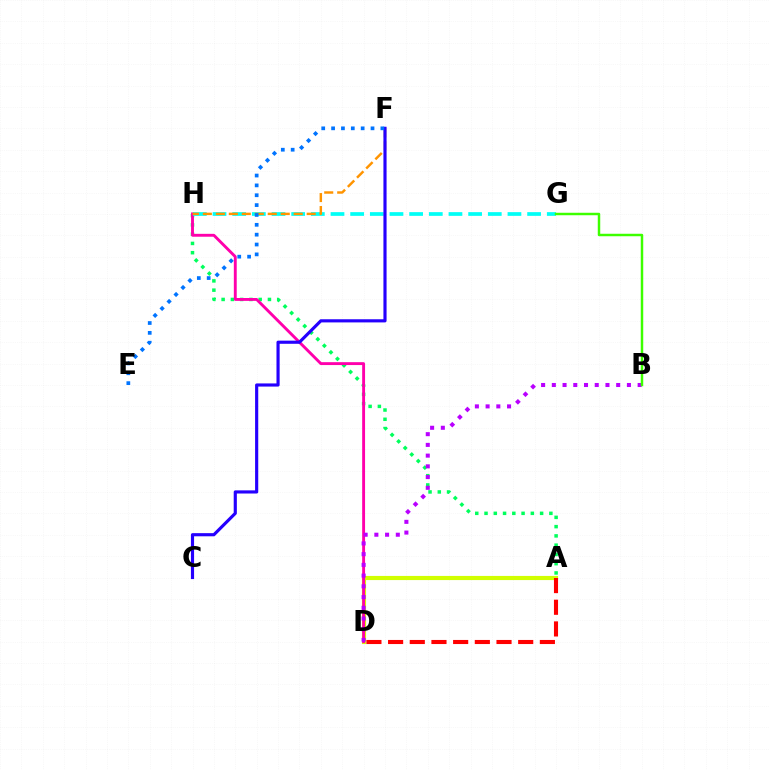{('A', 'D'): [{'color': '#d1ff00', 'line_style': 'solid', 'thickness': 2.98}, {'color': '#ff0000', 'line_style': 'dashed', 'thickness': 2.95}], ('A', 'H'): [{'color': '#00ff5c', 'line_style': 'dotted', 'thickness': 2.52}], ('D', 'H'): [{'color': '#ff00ac', 'line_style': 'solid', 'thickness': 2.08}], ('G', 'H'): [{'color': '#00fff6', 'line_style': 'dashed', 'thickness': 2.67}], ('F', 'H'): [{'color': '#ff9400', 'line_style': 'dashed', 'thickness': 1.76}], ('B', 'D'): [{'color': '#b900ff', 'line_style': 'dotted', 'thickness': 2.91}], ('C', 'F'): [{'color': '#2500ff', 'line_style': 'solid', 'thickness': 2.27}], ('E', 'F'): [{'color': '#0074ff', 'line_style': 'dotted', 'thickness': 2.68}], ('B', 'G'): [{'color': '#3dff00', 'line_style': 'solid', 'thickness': 1.78}]}